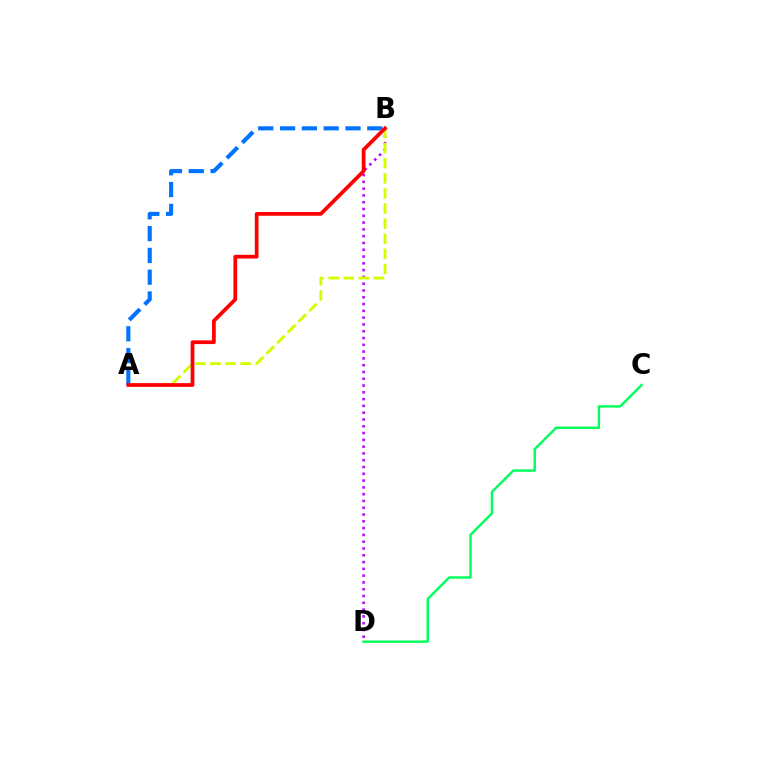{('B', 'D'): [{'color': '#b900ff', 'line_style': 'dotted', 'thickness': 1.84}], ('A', 'B'): [{'color': '#0074ff', 'line_style': 'dashed', 'thickness': 2.96}, {'color': '#d1ff00', 'line_style': 'dashed', 'thickness': 2.05}, {'color': '#ff0000', 'line_style': 'solid', 'thickness': 2.68}], ('C', 'D'): [{'color': '#00ff5c', 'line_style': 'solid', 'thickness': 1.75}]}